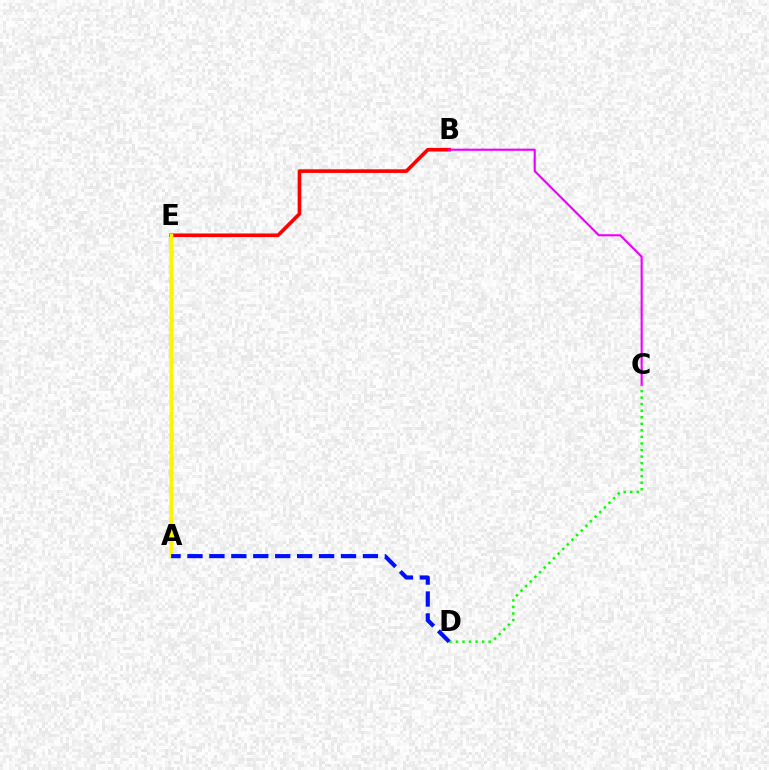{('B', 'E'): [{'color': '#ff0000', 'line_style': 'solid', 'thickness': 2.61}], ('A', 'E'): [{'color': '#00fff6', 'line_style': 'solid', 'thickness': 2.38}, {'color': '#fcf500', 'line_style': 'solid', 'thickness': 2.48}], ('B', 'C'): [{'color': '#ee00ff', 'line_style': 'solid', 'thickness': 1.54}], ('C', 'D'): [{'color': '#08ff00', 'line_style': 'dotted', 'thickness': 1.78}], ('A', 'D'): [{'color': '#0010ff', 'line_style': 'dashed', 'thickness': 2.98}]}